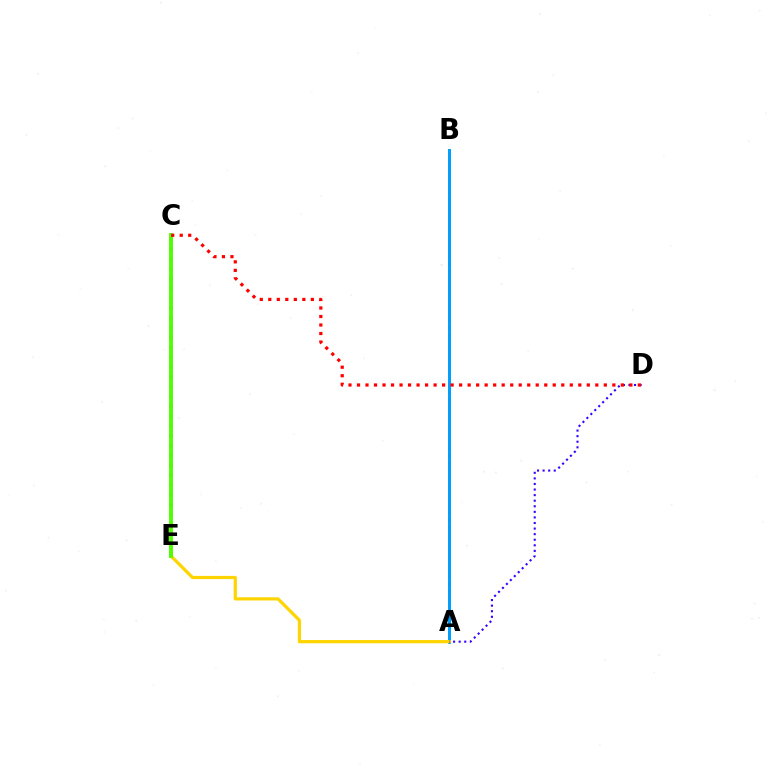{('A', 'B'): [{'color': '#00ff86', 'line_style': 'dotted', 'thickness': 1.94}, {'color': '#009eff', 'line_style': 'solid', 'thickness': 2.13}], ('A', 'E'): [{'color': '#ffd500', 'line_style': 'solid', 'thickness': 2.31}], ('C', 'E'): [{'color': '#ff00ed', 'line_style': 'dotted', 'thickness': 2.67}, {'color': '#4fff00', 'line_style': 'solid', 'thickness': 2.8}], ('A', 'D'): [{'color': '#3700ff', 'line_style': 'dotted', 'thickness': 1.51}], ('C', 'D'): [{'color': '#ff0000', 'line_style': 'dotted', 'thickness': 2.31}]}